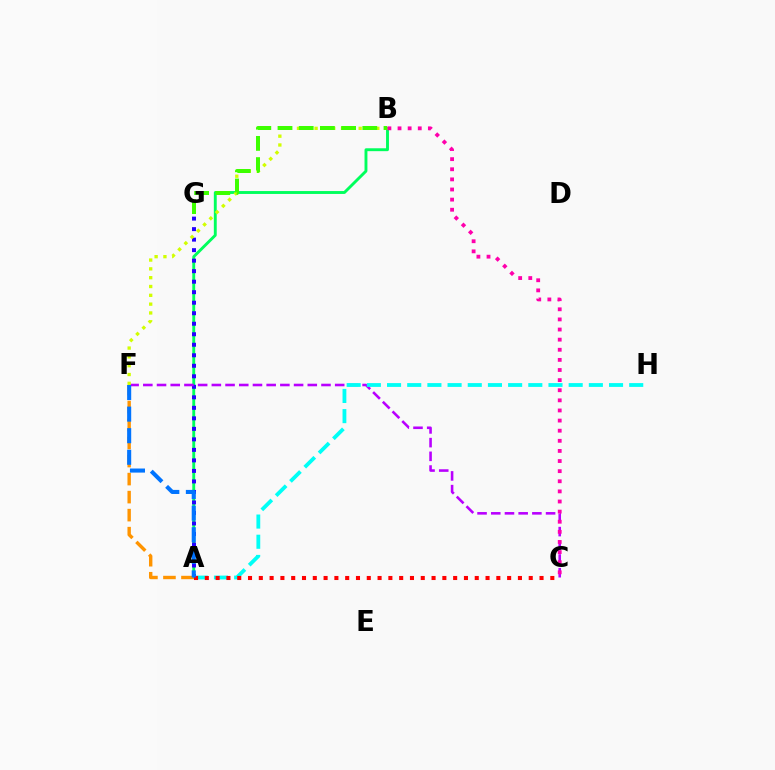{('A', 'B'): [{'color': '#00ff5c', 'line_style': 'solid', 'thickness': 2.08}], ('A', 'G'): [{'color': '#2500ff', 'line_style': 'dotted', 'thickness': 2.86}], ('A', 'F'): [{'color': '#ff9400', 'line_style': 'dashed', 'thickness': 2.45}, {'color': '#0074ff', 'line_style': 'dashed', 'thickness': 2.93}], ('C', 'F'): [{'color': '#b900ff', 'line_style': 'dashed', 'thickness': 1.86}], ('B', 'F'): [{'color': '#d1ff00', 'line_style': 'dotted', 'thickness': 2.4}], ('A', 'H'): [{'color': '#00fff6', 'line_style': 'dashed', 'thickness': 2.74}], ('B', 'G'): [{'color': '#3dff00', 'line_style': 'dashed', 'thickness': 2.88}], ('B', 'C'): [{'color': '#ff00ac', 'line_style': 'dotted', 'thickness': 2.75}], ('A', 'C'): [{'color': '#ff0000', 'line_style': 'dotted', 'thickness': 2.93}]}